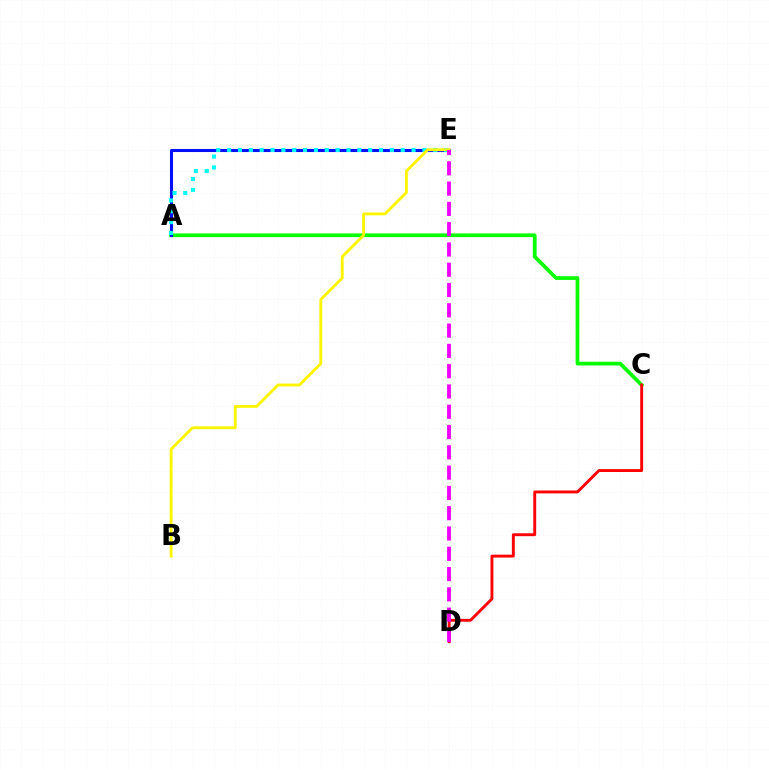{('A', 'C'): [{'color': '#08ff00', 'line_style': 'solid', 'thickness': 2.69}], ('C', 'D'): [{'color': '#ff0000', 'line_style': 'solid', 'thickness': 2.08}], ('A', 'E'): [{'color': '#0010ff', 'line_style': 'solid', 'thickness': 2.21}, {'color': '#00fff6', 'line_style': 'dotted', 'thickness': 2.95}], ('B', 'E'): [{'color': '#fcf500', 'line_style': 'solid', 'thickness': 2.06}], ('D', 'E'): [{'color': '#ee00ff', 'line_style': 'dashed', 'thickness': 2.76}]}